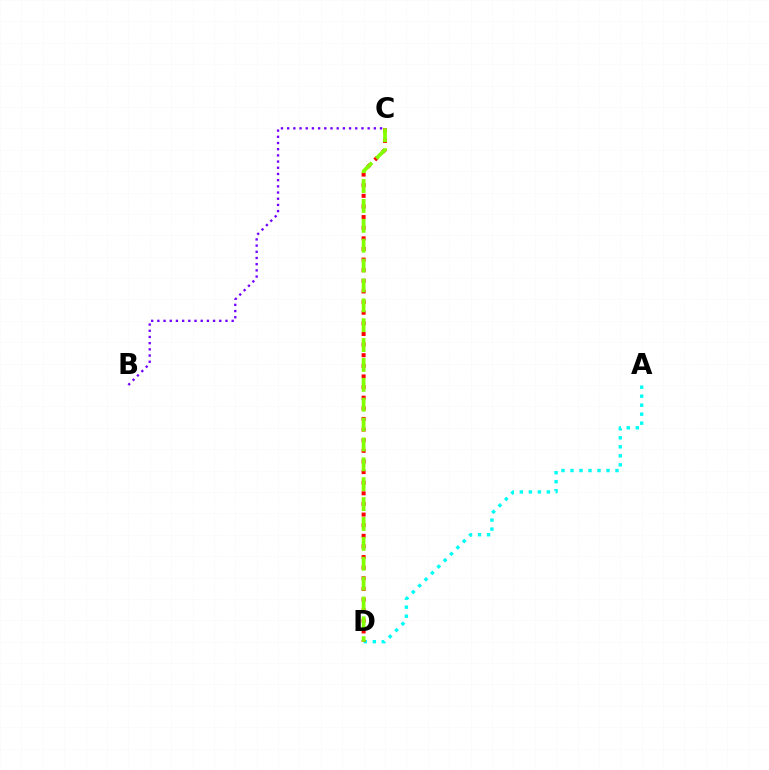{('B', 'C'): [{'color': '#7200ff', 'line_style': 'dotted', 'thickness': 1.68}], ('A', 'D'): [{'color': '#00fff6', 'line_style': 'dotted', 'thickness': 2.45}], ('C', 'D'): [{'color': '#ff0000', 'line_style': 'dotted', 'thickness': 2.89}, {'color': '#84ff00', 'line_style': 'dashed', 'thickness': 2.7}]}